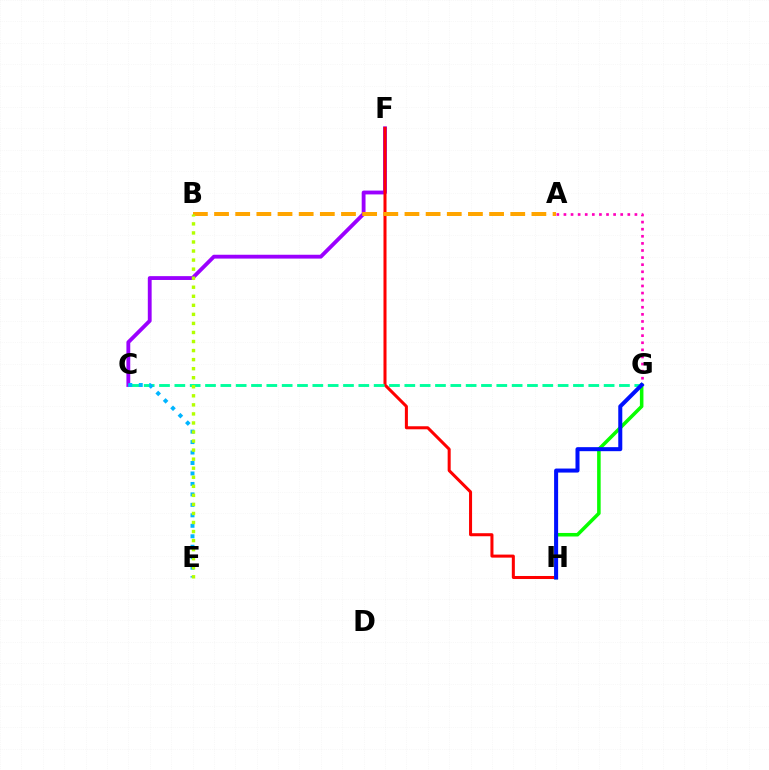{('C', 'F'): [{'color': '#9b00ff', 'line_style': 'solid', 'thickness': 2.76}], ('F', 'H'): [{'color': '#ff0000', 'line_style': 'solid', 'thickness': 2.18}], ('A', 'B'): [{'color': '#ffa500', 'line_style': 'dashed', 'thickness': 2.87}], ('G', 'H'): [{'color': '#08ff00', 'line_style': 'solid', 'thickness': 2.55}, {'color': '#0010ff', 'line_style': 'solid', 'thickness': 2.9}], ('C', 'G'): [{'color': '#00ff9d', 'line_style': 'dashed', 'thickness': 2.08}], ('C', 'E'): [{'color': '#00b5ff', 'line_style': 'dotted', 'thickness': 2.84}], ('A', 'G'): [{'color': '#ff00bd', 'line_style': 'dotted', 'thickness': 1.93}], ('B', 'E'): [{'color': '#b3ff00', 'line_style': 'dotted', 'thickness': 2.46}]}